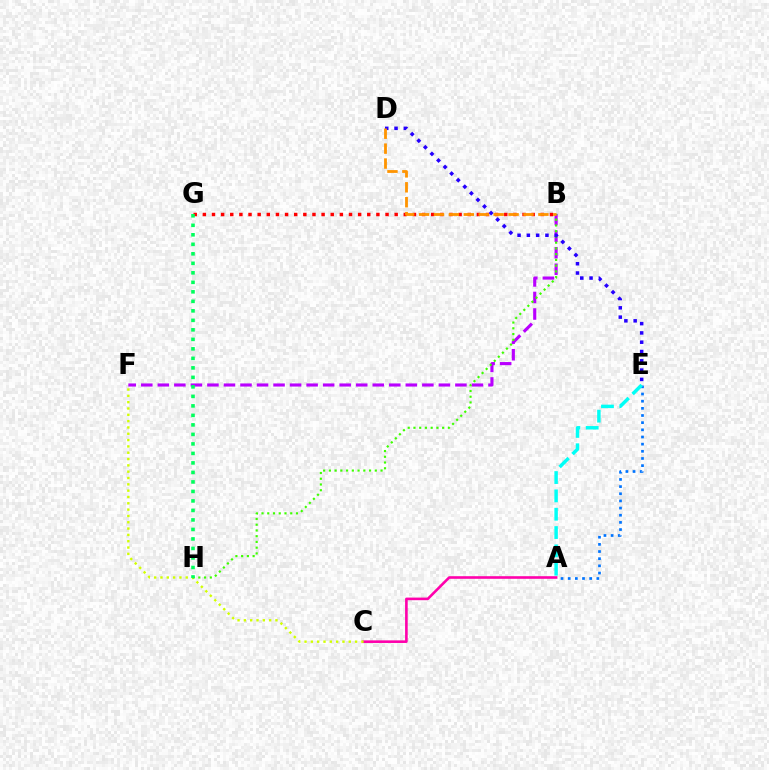{('A', 'C'): [{'color': '#ff00ac', 'line_style': 'solid', 'thickness': 1.88}], ('C', 'F'): [{'color': '#d1ff00', 'line_style': 'dotted', 'thickness': 1.72}], ('B', 'F'): [{'color': '#b900ff', 'line_style': 'dashed', 'thickness': 2.25}], ('A', 'E'): [{'color': '#0074ff', 'line_style': 'dotted', 'thickness': 1.95}, {'color': '#00fff6', 'line_style': 'dashed', 'thickness': 2.49}], ('B', 'H'): [{'color': '#3dff00', 'line_style': 'dotted', 'thickness': 1.56}], ('B', 'G'): [{'color': '#ff0000', 'line_style': 'dotted', 'thickness': 2.48}], ('D', 'E'): [{'color': '#2500ff', 'line_style': 'dotted', 'thickness': 2.53}], ('B', 'D'): [{'color': '#ff9400', 'line_style': 'dashed', 'thickness': 2.03}], ('G', 'H'): [{'color': '#00ff5c', 'line_style': 'dotted', 'thickness': 2.58}]}